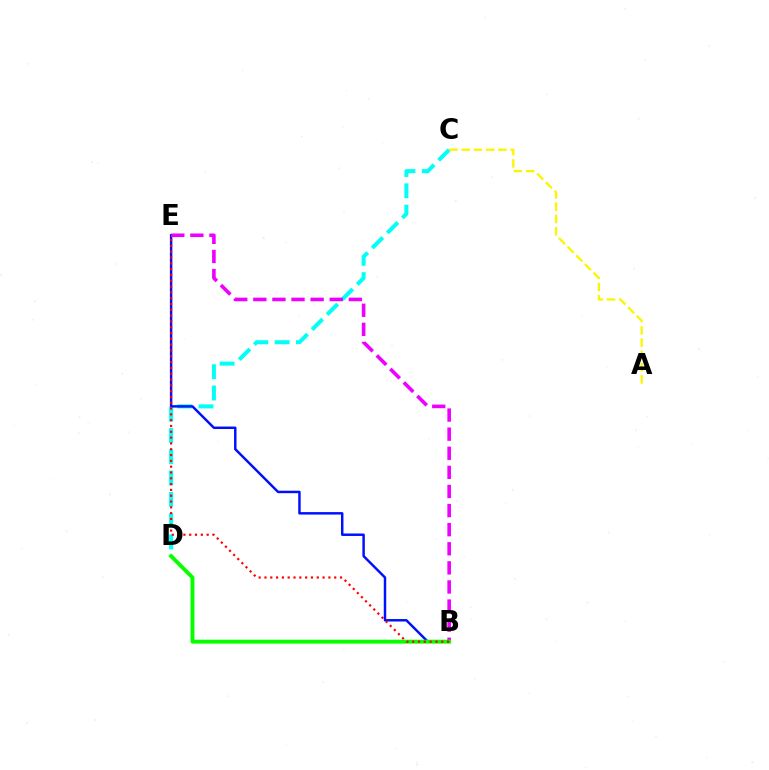{('C', 'D'): [{'color': '#00fff6', 'line_style': 'dashed', 'thickness': 2.89}], ('B', 'E'): [{'color': '#0010ff', 'line_style': 'solid', 'thickness': 1.77}, {'color': '#ee00ff', 'line_style': 'dashed', 'thickness': 2.59}, {'color': '#ff0000', 'line_style': 'dotted', 'thickness': 1.58}], ('B', 'D'): [{'color': '#08ff00', 'line_style': 'solid', 'thickness': 2.81}], ('A', 'C'): [{'color': '#fcf500', 'line_style': 'dashed', 'thickness': 1.67}]}